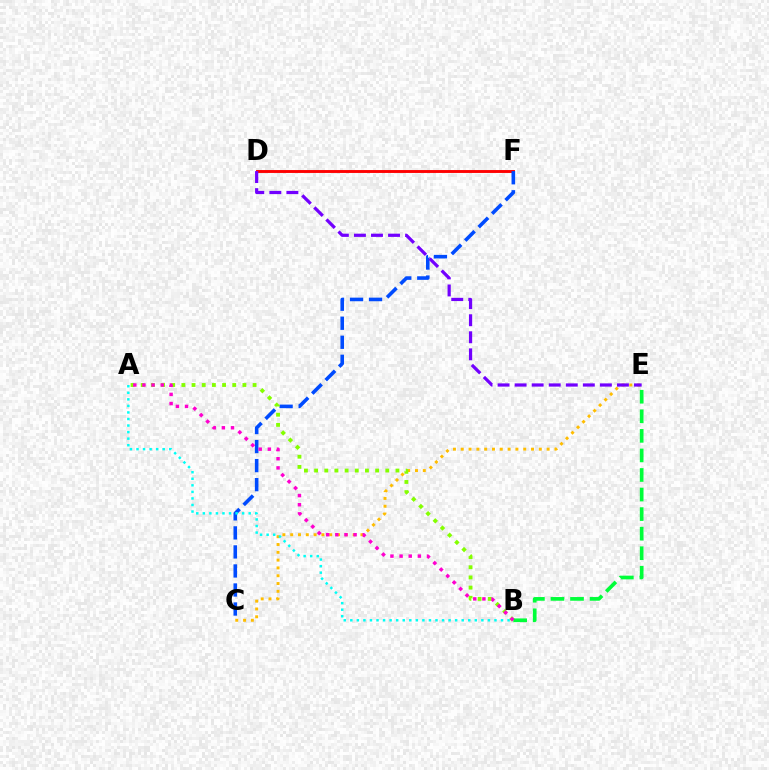{('C', 'E'): [{'color': '#ffbd00', 'line_style': 'dotted', 'thickness': 2.12}], ('D', 'F'): [{'color': '#ff0000', 'line_style': 'solid', 'thickness': 2.09}], ('C', 'F'): [{'color': '#004bff', 'line_style': 'dashed', 'thickness': 2.59}], ('A', 'B'): [{'color': '#00fff6', 'line_style': 'dotted', 'thickness': 1.78}, {'color': '#84ff00', 'line_style': 'dotted', 'thickness': 2.76}, {'color': '#ff00cf', 'line_style': 'dotted', 'thickness': 2.48}], ('D', 'E'): [{'color': '#7200ff', 'line_style': 'dashed', 'thickness': 2.32}], ('B', 'E'): [{'color': '#00ff39', 'line_style': 'dashed', 'thickness': 2.66}]}